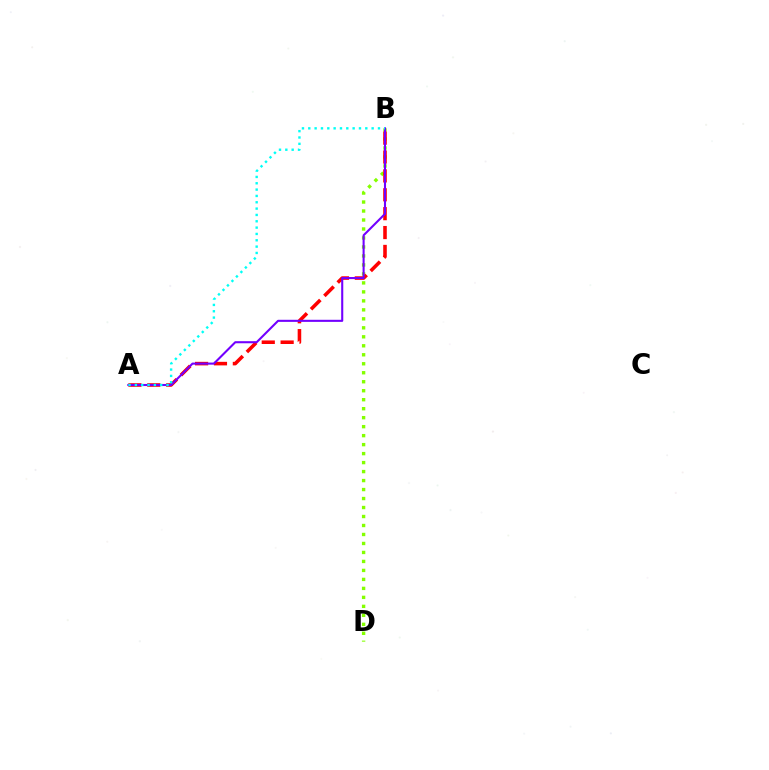{('B', 'D'): [{'color': '#84ff00', 'line_style': 'dotted', 'thickness': 2.44}], ('A', 'B'): [{'color': '#ff0000', 'line_style': 'dashed', 'thickness': 2.57}, {'color': '#7200ff', 'line_style': 'solid', 'thickness': 1.5}, {'color': '#00fff6', 'line_style': 'dotted', 'thickness': 1.72}]}